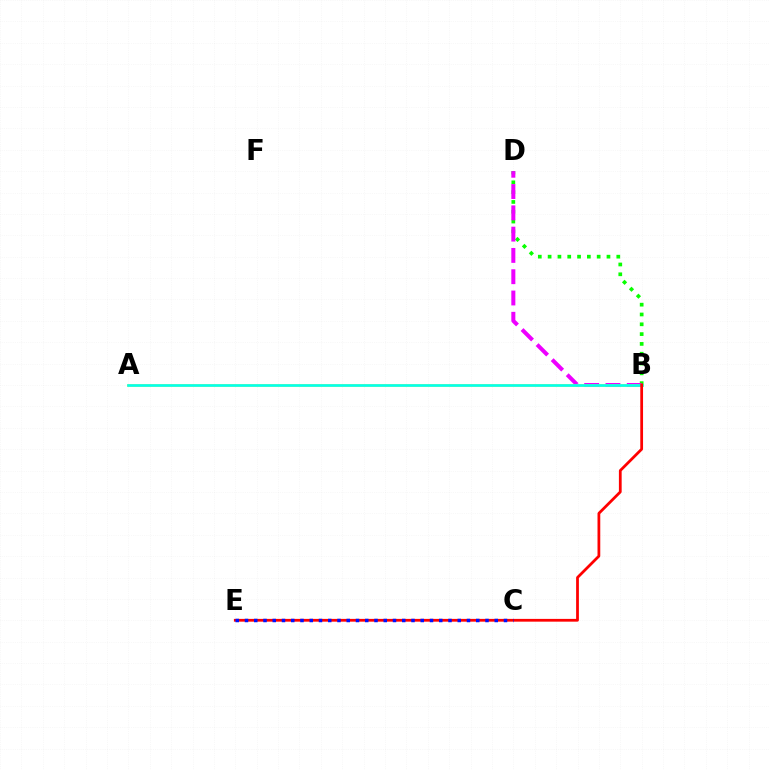{('B', 'D'): [{'color': '#08ff00', 'line_style': 'dotted', 'thickness': 2.67}, {'color': '#ee00ff', 'line_style': 'dashed', 'thickness': 2.89}], ('A', 'B'): [{'color': '#fcf500', 'line_style': 'solid', 'thickness': 1.85}, {'color': '#00fff6', 'line_style': 'solid', 'thickness': 1.87}], ('B', 'E'): [{'color': '#ff0000', 'line_style': 'solid', 'thickness': 1.99}], ('C', 'E'): [{'color': '#0010ff', 'line_style': 'dotted', 'thickness': 2.51}]}